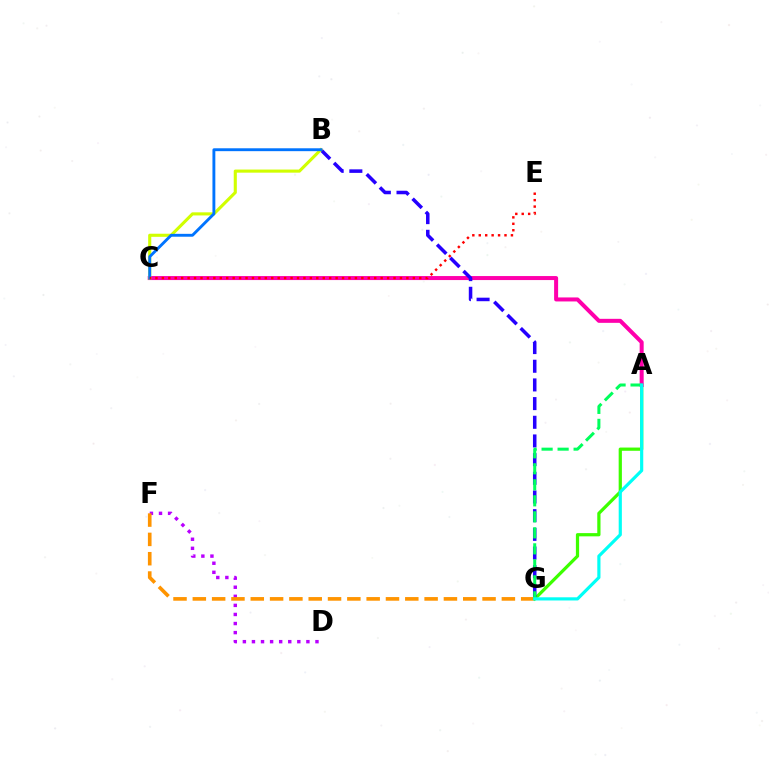{('D', 'F'): [{'color': '#b900ff', 'line_style': 'dotted', 'thickness': 2.47}], ('F', 'G'): [{'color': '#ff9400', 'line_style': 'dashed', 'thickness': 2.62}], ('A', 'G'): [{'color': '#3dff00', 'line_style': 'solid', 'thickness': 2.32}, {'color': '#00ff5c', 'line_style': 'dashed', 'thickness': 2.17}, {'color': '#00fff6', 'line_style': 'solid', 'thickness': 2.29}], ('A', 'C'): [{'color': '#ff00ac', 'line_style': 'solid', 'thickness': 2.89}], ('B', 'G'): [{'color': '#2500ff', 'line_style': 'dashed', 'thickness': 2.54}], ('B', 'C'): [{'color': '#d1ff00', 'line_style': 'solid', 'thickness': 2.23}, {'color': '#0074ff', 'line_style': 'solid', 'thickness': 2.07}], ('C', 'E'): [{'color': '#ff0000', 'line_style': 'dotted', 'thickness': 1.75}]}